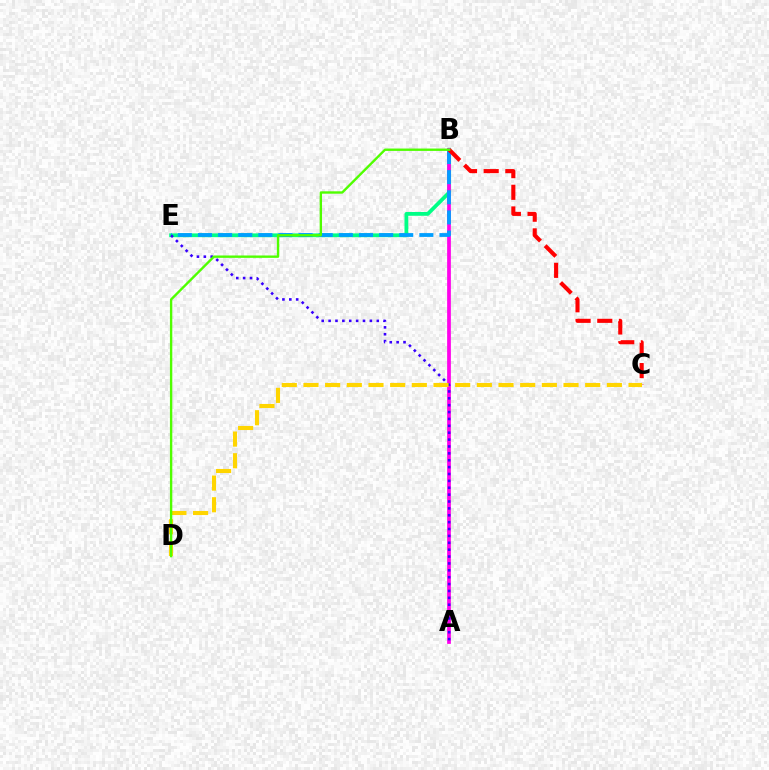{('B', 'E'): [{'color': '#00ff86', 'line_style': 'solid', 'thickness': 2.74}, {'color': '#009eff', 'line_style': 'dashed', 'thickness': 2.73}], ('A', 'B'): [{'color': '#ff00ed', 'line_style': 'solid', 'thickness': 2.68}], ('A', 'E'): [{'color': '#3700ff', 'line_style': 'dotted', 'thickness': 1.87}], ('B', 'C'): [{'color': '#ff0000', 'line_style': 'dashed', 'thickness': 2.94}], ('C', 'D'): [{'color': '#ffd500', 'line_style': 'dashed', 'thickness': 2.94}], ('B', 'D'): [{'color': '#4fff00', 'line_style': 'solid', 'thickness': 1.71}]}